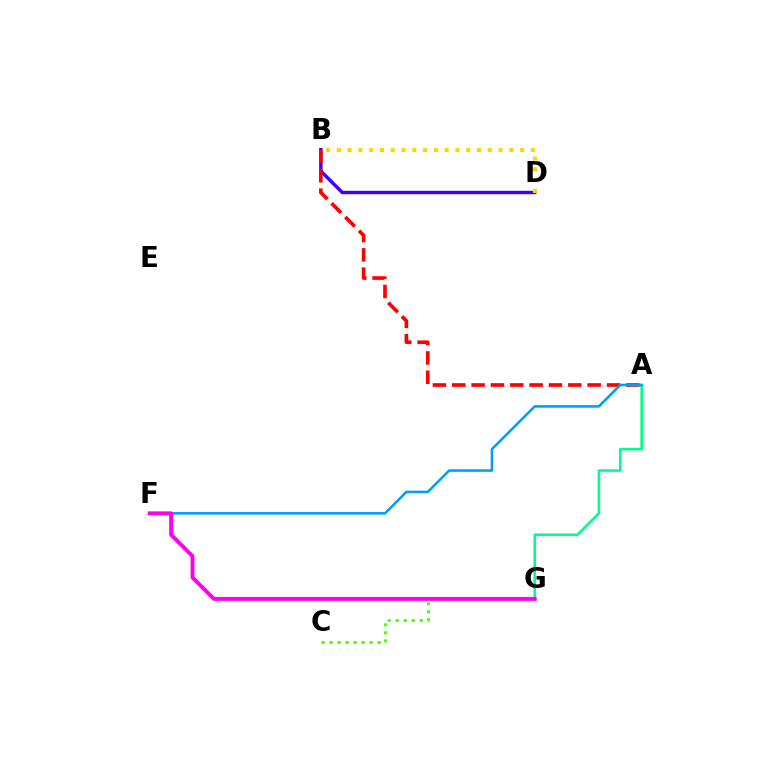{('B', 'D'): [{'color': '#3700ff', 'line_style': 'solid', 'thickness': 2.45}, {'color': '#ffd500', 'line_style': 'dotted', 'thickness': 2.93}], ('A', 'B'): [{'color': '#ff0000', 'line_style': 'dashed', 'thickness': 2.63}], ('A', 'G'): [{'color': '#00ff86', 'line_style': 'solid', 'thickness': 1.87}], ('C', 'G'): [{'color': '#4fff00', 'line_style': 'dotted', 'thickness': 2.18}], ('A', 'F'): [{'color': '#009eff', 'line_style': 'solid', 'thickness': 1.85}], ('F', 'G'): [{'color': '#ff00ed', 'line_style': 'solid', 'thickness': 2.82}]}